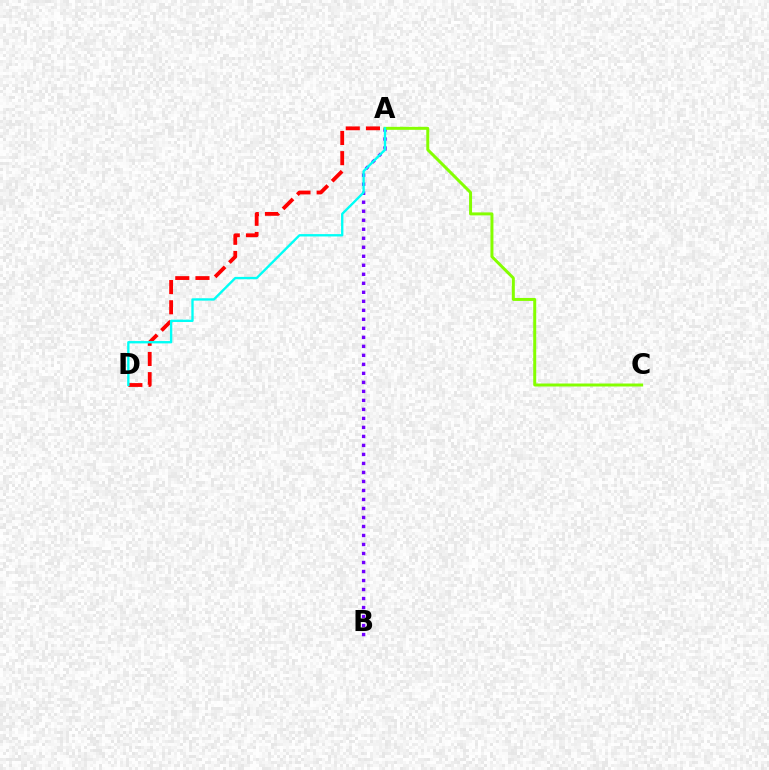{('A', 'D'): [{'color': '#ff0000', 'line_style': 'dashed', 'thickness': 2.74}, {'color': '#00fff6', 'line_style': 'solid', 'thickness': 1.69}], ('A', 'B'): [{'color': '#7200ff', 'line_style': 'dotted', 'thickness': 2.45}], ('A', 'C'): [{'color': '#84ff00', 'line_style': 'solid', 'thickness': 2.15}]}